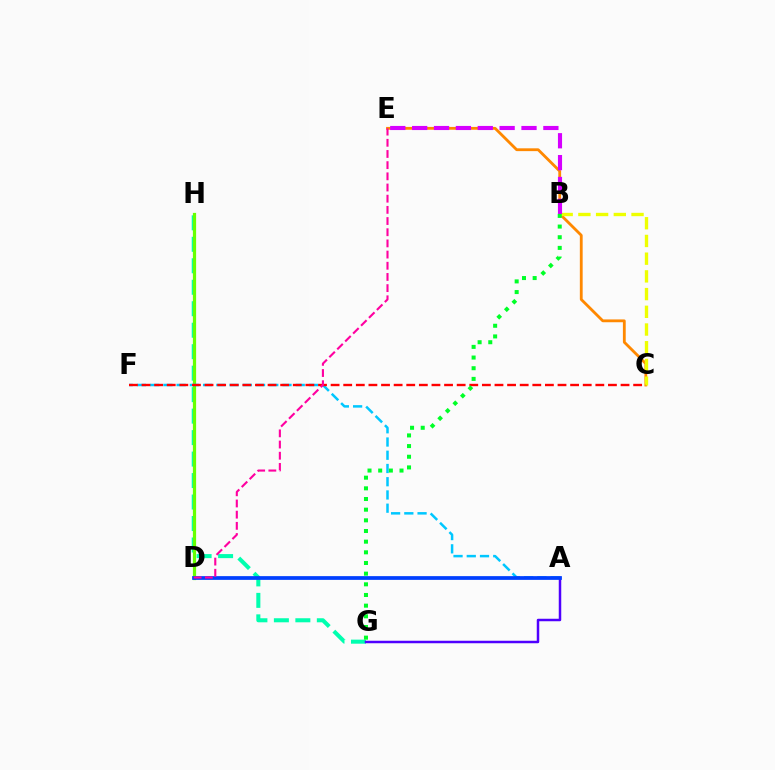{('G', 'H'): [{'color': '#00ffaf', 'line_style': 'dashed', 'thickness': 2.92}], ('A', 'G'): [{'color': '#4f00ff', 'line_style': 'solid', 'thickness': 1.79}], ('D', 'H'): [{'color': '#66ff00', 'line_style': 'solid', 'thickness': 2.32}], ('C', 'E'): [{'color': '#ff8800', 'line_style': 'solid', 'thickness': 2.02}], ('B', 'C'): [{'color': '#eeff00', 'line_style': 'dashed', 'thickness': 2.41}], ('B', 'E'): [{'color': '#d600ff', 'line_style': 'dashed', 'thickness': 2.97}], ('A', 'F'): [{'color': '#00c7ff', 'line_style': 'dashed', 'thickness': 1.8}], ('C', 'F'): [{'color': '#ff0000', 'line_style': 'dashed', 'thickness': 1.71}], ('A', 'D'): [{'color': '#003fff', 'line_style': 'solid', 'thickness': 2.69}], ('B', 'G'): [{'color': '#00ff27', 'line_style': 'dotted', 'thickness': 2.9}], ('D', 'E'): [{'color': '#ff00a0', 'line_style': 'dashed', 'thickness': 1.52}]}